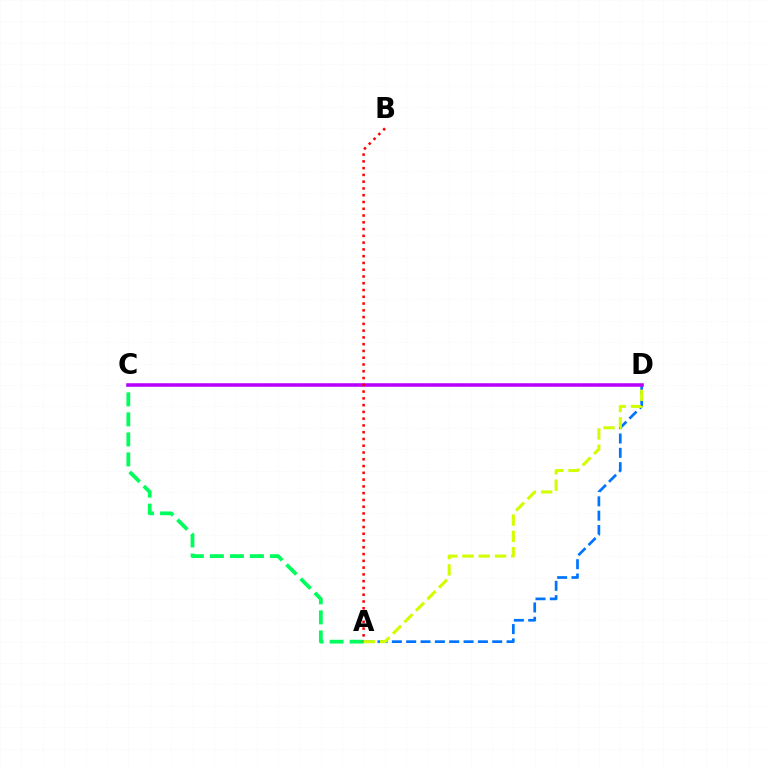{('A', 'D'): [{'color': '#0074ff', 'line_style': 'dashed', 'thickness': 1.95}, {'color': '#d1ff00', 'line_style': 'dashed', 'thickness': 2.21}], ('A', 'C'): [{'color': '#00ff5c', 'line_style': 'dashed', 'thickness': 2.72}], ('C', 'D'): [{'color': '#b900ff', 'line_style': 'solid', 'thickness': 2.56}], ('A', 'B'): [{'color': '#ff0000', 'line_style': 'dotted', 'thickness': 1.84}]}